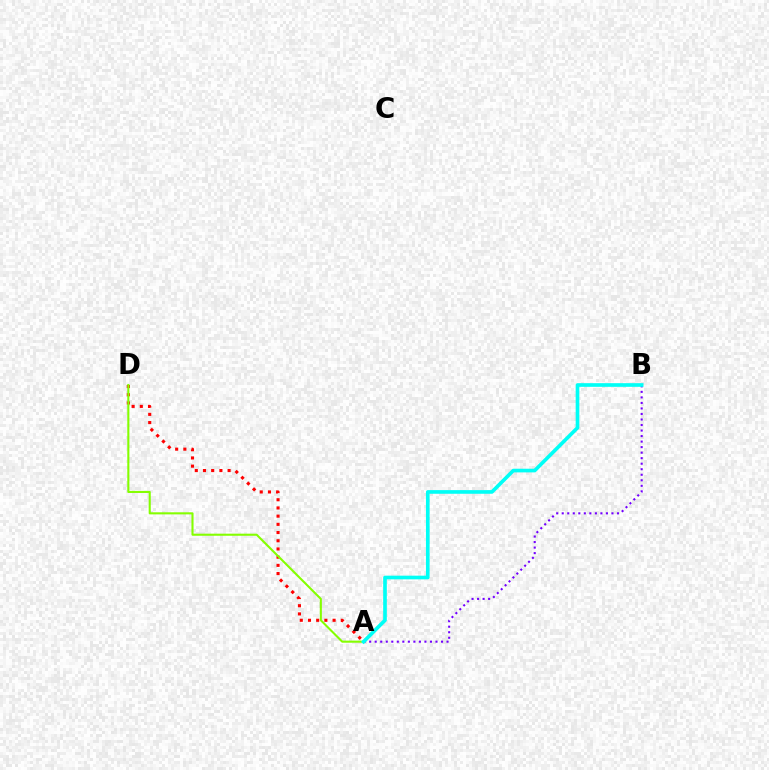{('A', 'D'): [{'color': '#ff0000', 'line_style': 'dotted', 'thickness': 2.23}, {'color': '#84ff00', 'line_style': 'solid', 'thickness': 1.51}], ('A', 'B'): [{'color': '#7200ff', 'line_style': 'dotted', 'thickness': 1.5}, {'color': '#00fff6', 'line_style': 'solid', 'thickness': 2.63}]}